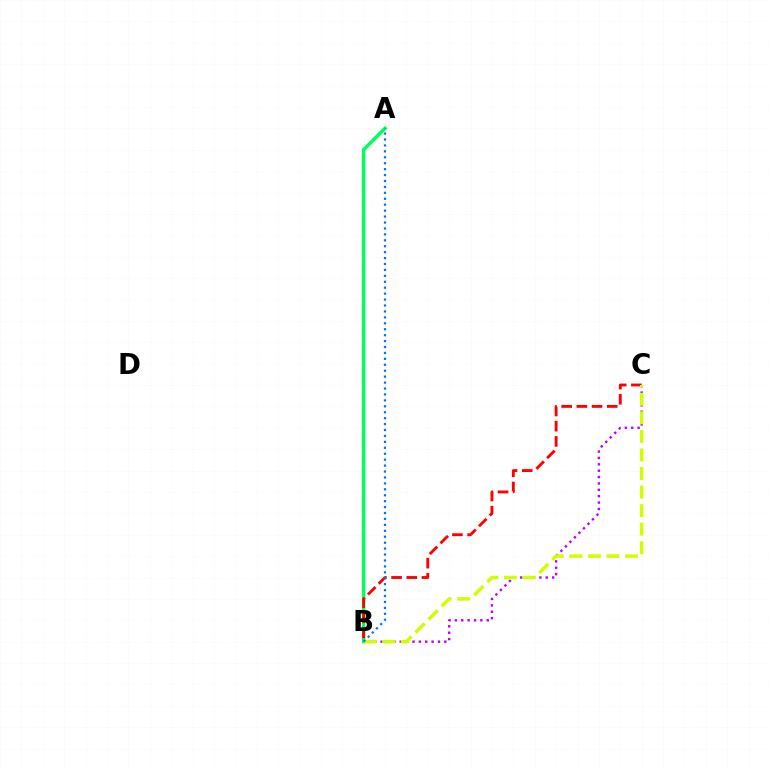{('A', 'B'): [{'color': '#00ff5c', 'line_style': 'solid', 'thickness': 2.49}, {'color': '#0074ff', 'line_style': 'dotted', 'thickness': 1.61}], ('B', 'C'): [{'color': '#b900ff', 'line_style': 'dotted', 'thickness': 1.73}, {'color': '#ff0000', 'line_style': 'dashed', 'thickness': 2.06}, {'color': '#d1ff00', 'line_style': 'dashed', 'thickness': 2.52}]}